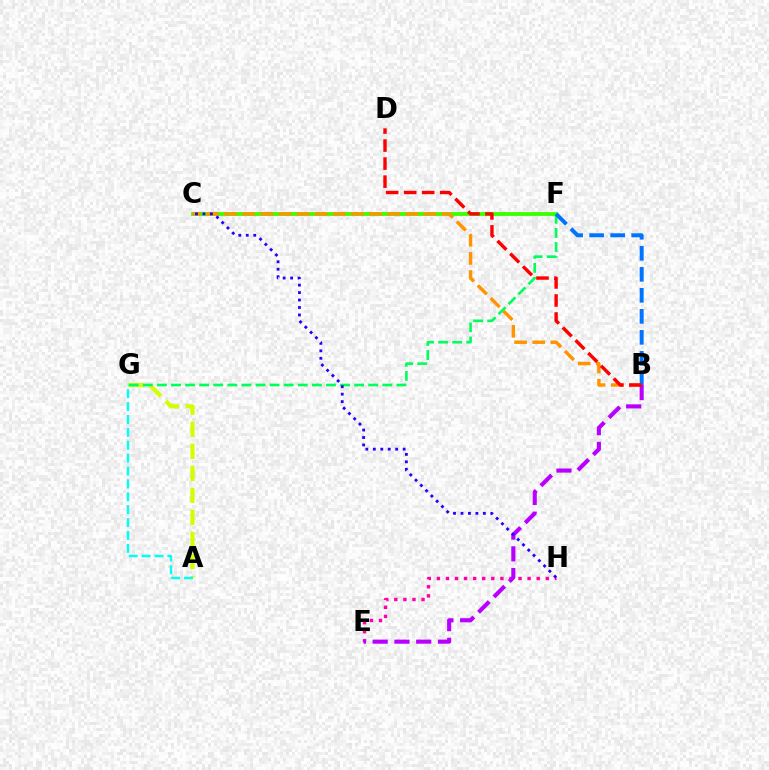{('E', 'H'): [{'color': '#ff00ac', 'line_style': 'dotted', 'thickness': 2.47}], ('C', 'F'): [{'color': '#3dff00', 'line_style': 'solid', 'thickness': 2.77}], ('A', 'G'): [{'color': '#d1ff00', 'line_style': 'dashed', 'thickness': 3.0}, {'color': '#00fff6', 'line_style': 'dashed', 'thickness': 1.75}], ('F', 'G'): [{'color': '#00ff5c', 'line_style': 'dashed', 'thickness': 1.91}], ('B', 'C'): [{'color': '#ff9400', 'line_style': 'dashed', 'thickness': 2.46}], ('B', 'E'): [{'color': '#b900ff', 'line_style': 'dashed', 'thickness': 2.96}], ('B', 'F'): [{'color': '#0074ff', 'line_style': 'dashed', 'thickness': 2.86}], ('B', 'D'): [{'color': '#ff0000', 'line_style': 'dashed', 'thickness': 2.45}], ('C', 'H'): [{'color': '#2500ff', 'line_style': 'dotted', 'thickness': 2.03}]}